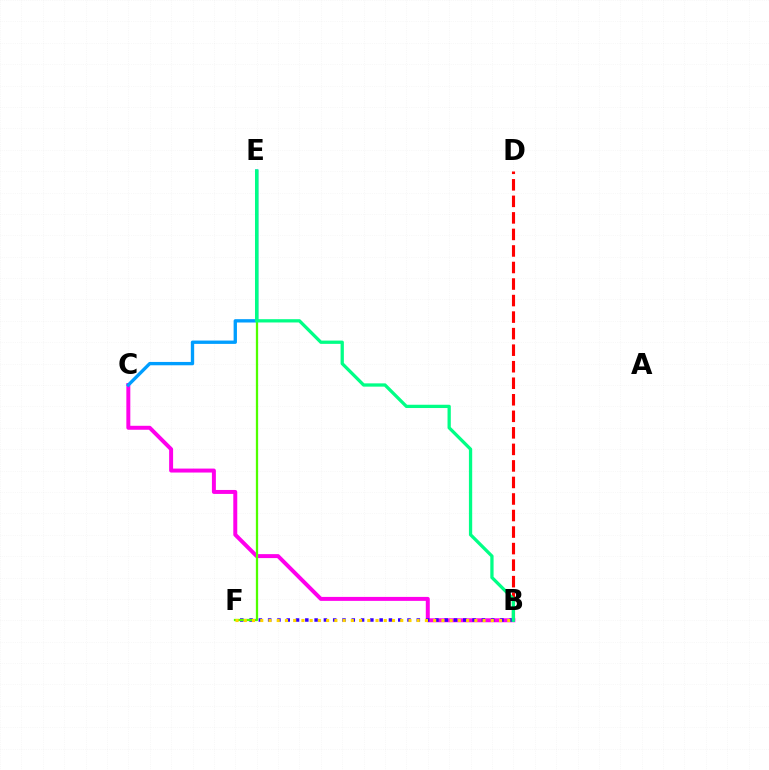{('B', 'C'): [{'color': '#ff00ed', 'line_style': 'solid', 'thickness': 2.86}], ('C', 'E'): [{'color': '#009eff', 'line_style': 'solid', 'thickness': 2.4}], ('B', 'F'): [{'color': '#3700ff', 'line_style': 'dotted', 'thickness': 2.52}, {'color': '#ffd500', 'line_style': 'dotted', 'thickness': 2.24}], ('E', 'F'): [{'color': '#4fff00', 'line_style': 'solid', 'thickness': 1.64}], ('B', 'D'): [{'color': '#ff0000', 'line_style': 'dashed', 'thickness': 2.25}], ('B', 'E'): [{'color': '#00ff86', 'line_style': 'solid', 'thickness': 2.36}]}